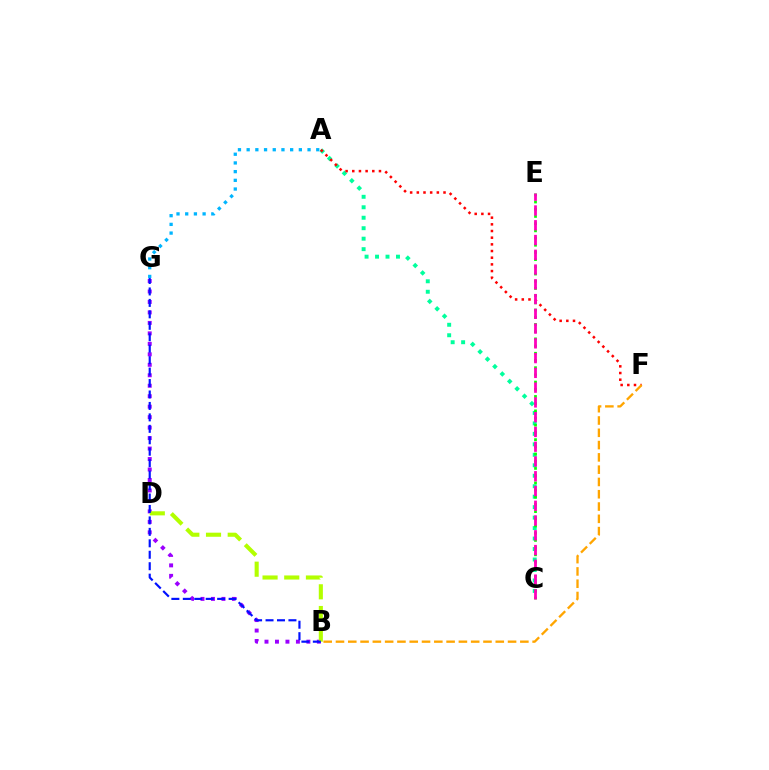{('A', 'C'): [{'color': '#00ff9d', 'line_style': 'dotted', 'thickness': 2.84}], ('B', 'G'): [{'color': '#9b00ff', 'line_style': 'dotted', 'thickness': 2.85}, {'color': '#0010ff', 'line_style': 'dashed', 'thickness': 1.56}], ('B', 'D'): [{'color': '#b3ff00', 'line_style': 'dashed', 'thickness': 2.95}], ('A', 'F'): [{'color': '#ff0000', 'line_style': 'dotted', 'thickness': 1.81}], ('C', 'E'): [{'color': '#08ff00', 'line_style': 'dotted', 'thickness': 1.96}, {'color': '#ff00bd', 'line_style': 'dashed', 'thickness': 2.01}], ('A', 'G'): [{'color': '#00b5ff', 'line_style': 'dotted', 'thickness': 2.36}], ('B', 'F'): [{'color': '#ffa500', 'line_style': 'dashed', 'thickness': 1.67}]}